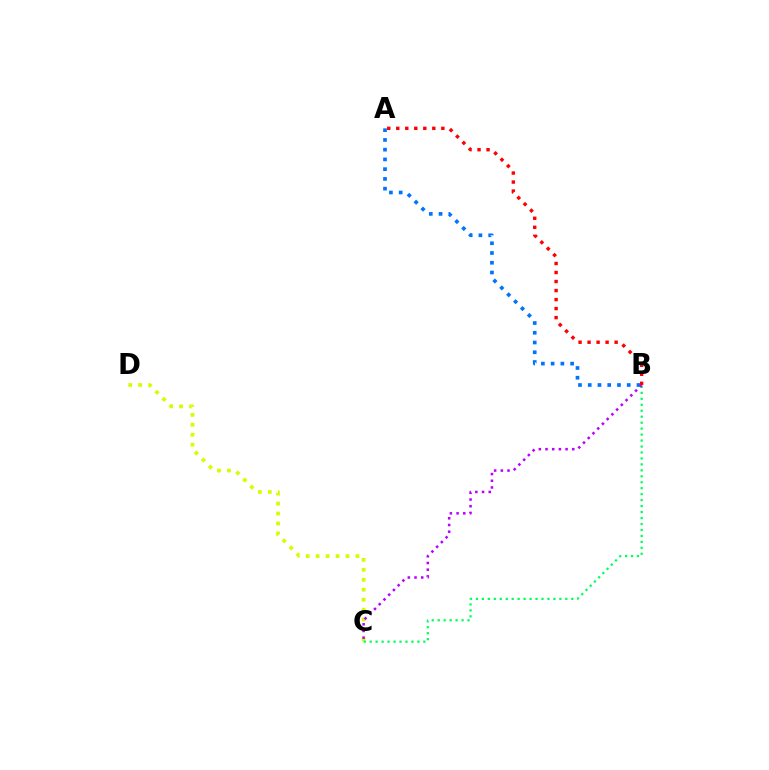{('C', 'D'): [{'color': '#d1ff00', 'line_style': 'dotted', 'thickness': 2.7}], ('B', 'C'): [{'color': '#00ff5c', 'line_style': 'dotted', 'thickness': 1.62}, {'color': '#b900ff', 'line_style': 'dotted', 'thickness': 1.82}], ('A', 'B'): [{'color': '#0074ff', 'line_style': 'dotted', 'thickness': 2.65}, {'color': '#ff0000', 'line_style': 'dotted', 'thickness': 2.45}]}